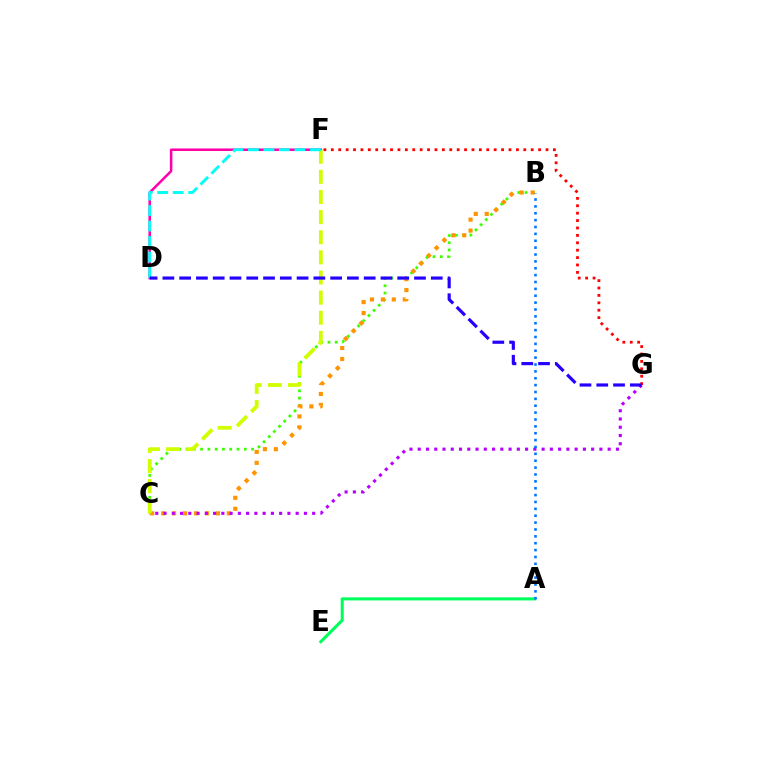{('D', 'F'): [{'color': '#ff00ac', 'line_style': 'solid', 'thickness': 1.82}, {'color': '#00fff6', 'line_style': 'dashed', 'thickness': 2.11}], ('B', 'C'): [{'color': '#3dff00', 'line_style': 'dotted', 'thickness': 1.98}, {'color': '#ff9400', 'line_style': 'dotted', 'thickness': 2.98}], ('C', 'G'): [{'color': '#b900ff', 'line_style': 'dotted', 'thickness': 2.24}], ('C', 'F'): [{'color': '#d1ff00', 'line_style': 'dashed', 'thickness': 2.73}], ('A', 'E'): [{'color': '#00ff5c', 'line_style': 'solid', 'thickness': 2.21}], ('F', 'G'): [{'color': '#ff0000', 'line_style': 'dotted', 'thickness': 2.01}], ('A', 'B'): [{'color': '#0074ff', 'line_style': 'dotted', 'thickness': 1.87}], ('D', 'G'): [{'color': '#2500ff', 'line_style': 'dashed', 'thickness': 2.28}]}